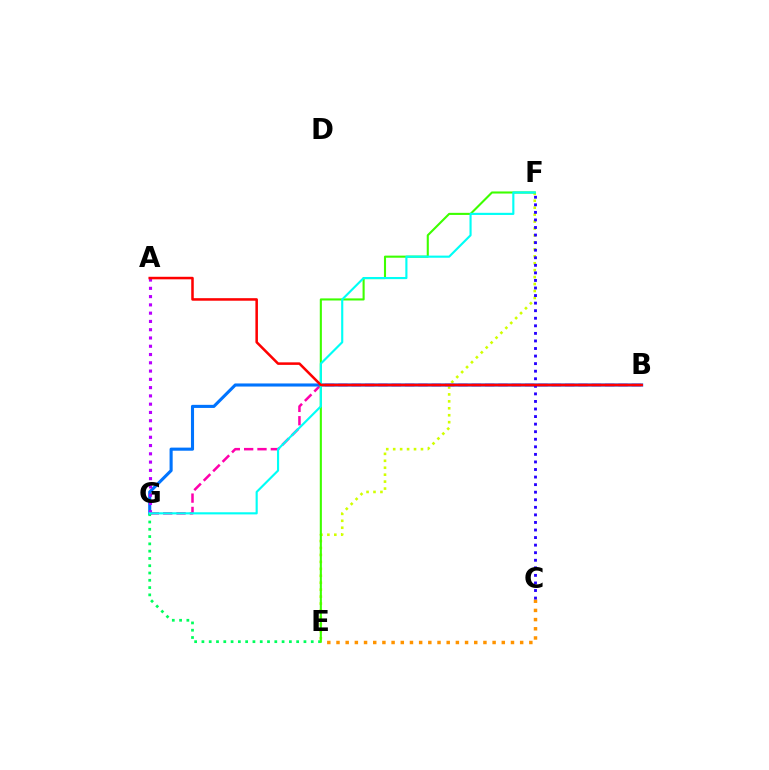{('E', 'F'): [{'color': '#d1ff00', 'line_style': 'dotted', 'thickness': 1.89}, {'color': '#3dff00', 'line_style': 'solid', 'thickness': 1.51}], ('B', 'G'): [{'color': '#ff00ac', 'line_style': 'dashed', 'thickness': 1.81}, {'color': '#0074ff', 'line_style': 'solid', 'thickness': 2.23}], ('C', 'E'): [{'color': '#ff9400', 'line_style': 'dotted', 'thickness': 2.5}], ('E', 'G'): [{'color': '#00ff5c', 'line_style': 'dotted', 'thickness': 1.98}], ('C', 'F'): [{'color': '#2500ff', 'line_style': 'dotted', 'thickness': 2.05}], ('A', 'G'): [{'color': '#b900ff', 'line_style': 'dotted', 'thickness': 2.25}], ('F', 'G'): [{'color': '#00fff6', 'line_style': 'solid', 'thickness': 1.54}], ('A', 'B'): [{'color': '#ff0000', 'line_style': 'solid', 'thickness': 1.82}]}